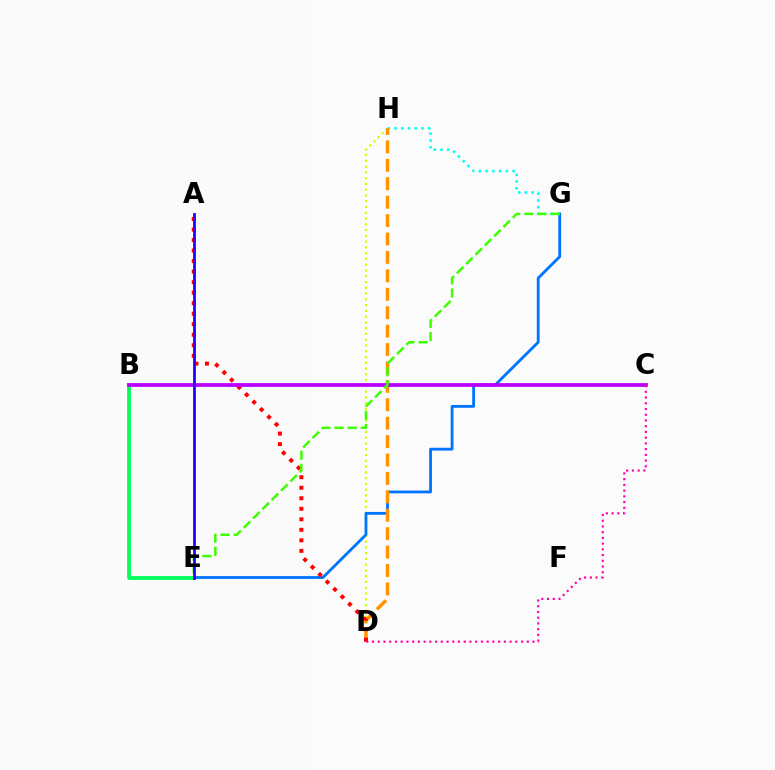{('D', 'H'): [{'color': '#d1ff00', 'line_style': 'dotted', 'thickness': 1.57}, {'color': '#ff9400', 'line_style': 'dashed', 'thickness': 2.5}], ('E', 'G'): [{'color': '#0074ff', 'line_style': 'solid', 'thickness': 2.02}, {'color': '#3dff00', 'line_style': 'dashed', 'thickness': 1.78}], ('B', 'E'): [{'color': '#00ff5c', 'line_style': 'solid', 'thickness': 2.73}], ('G', 'H'): [{'color': '#00fff6', 'line_style': 'dotted', 'thickness': 1.83}], ('A', 'D'): [{'color': '#ff0000', 'line_style': 'dotted', 'thickness': 2.86}], ('B', 'C'): [{'color': '#b900ff', 'line_style': 'solid', 'thickness': 2.72}], ('C', 'D'): [{'color': '#ff00ac', 'line_style': 'dotted', 'thickness': 1.56}], ('A', 'E'): [{'color': '#2500ff', 'line_style': 'solid', 'thickness': 2.0}]}